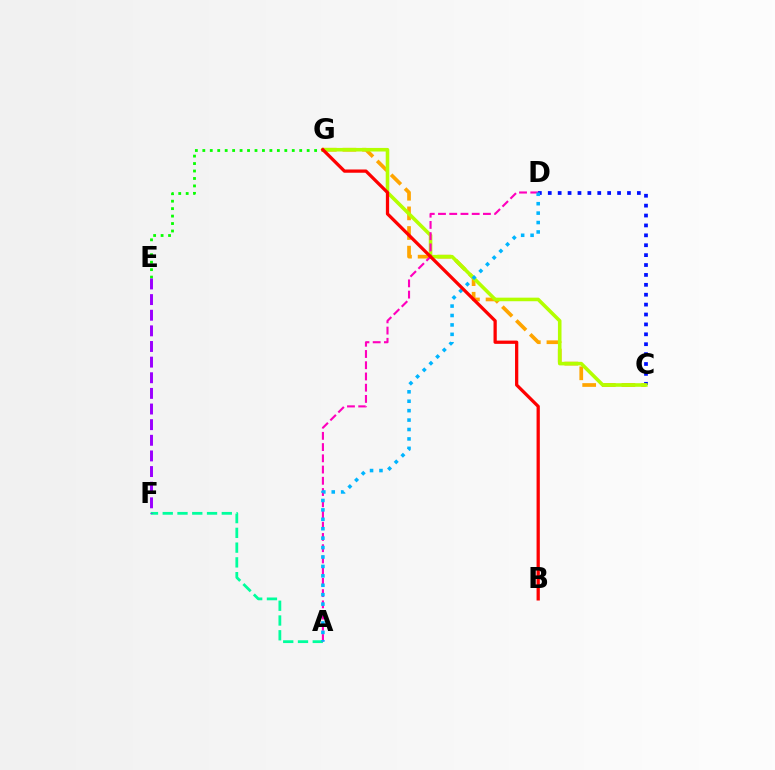{('C', 'D'): [{'color': '#0010ff', 'line_style': 'dotted', 'thickness': 2.69}], ('C', 'G'): [{'color': '#ffa500', 'line_style': 'dashed', 'thickness': 2.67}, {'color': '#b3ff00', 'line_style': 'solid', 'thickness': 2.57}], ('E', 'G'): [{'color': '#08ff00', 'line_style': 'dotted', 'thickness': 2.03}], ('A', 'F'): [{'color': '#00ff9d', 'line_style': 'dashed', 'thickness': 2.01}], ('A', 'D'): [{'color': '#ff00bd', 'line_style': 'dashed', 'thickness': 1.53}, {'color': '#00b5ff', 'line_style': 'dotted', 'thickness': 2.56}], ('B', 'G'): [{'color': '#ff0000', 'line_style': 'solid', 'thickness': 2.34}], ('E', 'F'): [{'color': '#9b00ff', 'line_style': 'dashed', 'thickness': 2.12}]}